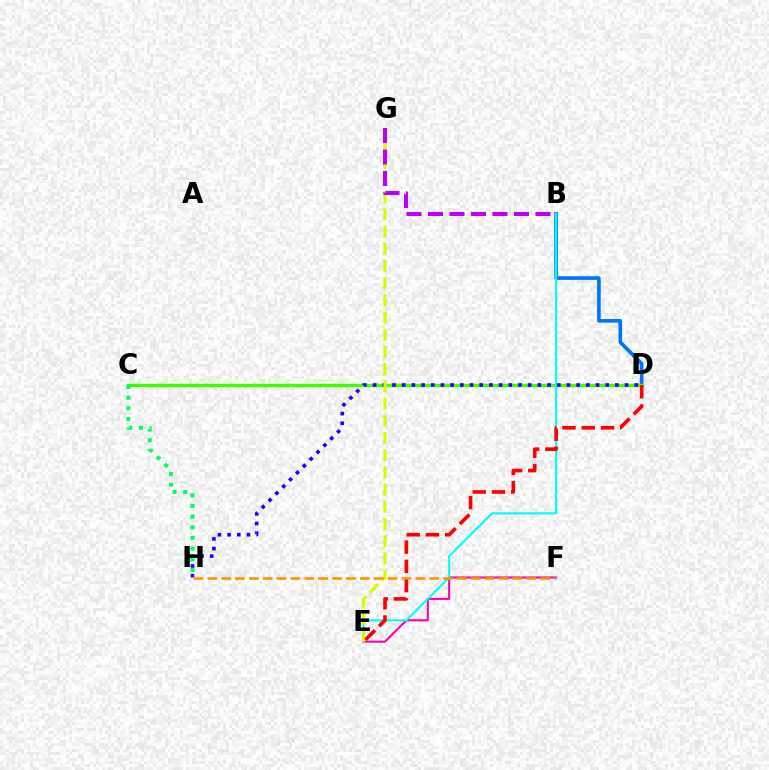{('E', 'F'): [{'color': '#ff00ac', 'line_style': 'solid', 'thickness': 1.52}], ('B', 'D'): [{'color': '#0074ff', 'line_style': 'solid', 'thickness': 2.63}], ('C', 'D'): [{'color': '#3dff00', 'line_style': 'solid', 'thickness': 2.45}], ('B', 'E'): [{'color': '#00fff6', 'line_style': 'solid', 'thickness': 1.54}], ('D', 'H'): [{'color': '#2500ff', 'line_style': 'dotted', 'thickness': 2.63}], ('C', 'H'): [{'color': '#00ff5c', 'line_style': 'dotted', 'thickness': 2.9}], ('E', 'G'): [{'color': '#d1ff00', 'line_style': 'dashed', 'thickness': 2.34}], ('B', 'G'): [{'color': '#b900ff', 'line_style': 'dashed', 'thickness': 2.92}], ('D', 'E'): [{'color': '#ff0000', 'line_style': 'dashed', 'thickness': 2.61}], ('F', 'H'): [{'color': '#ff9400', 'line_style': 'dashed', 'thickness': 1.88}]}